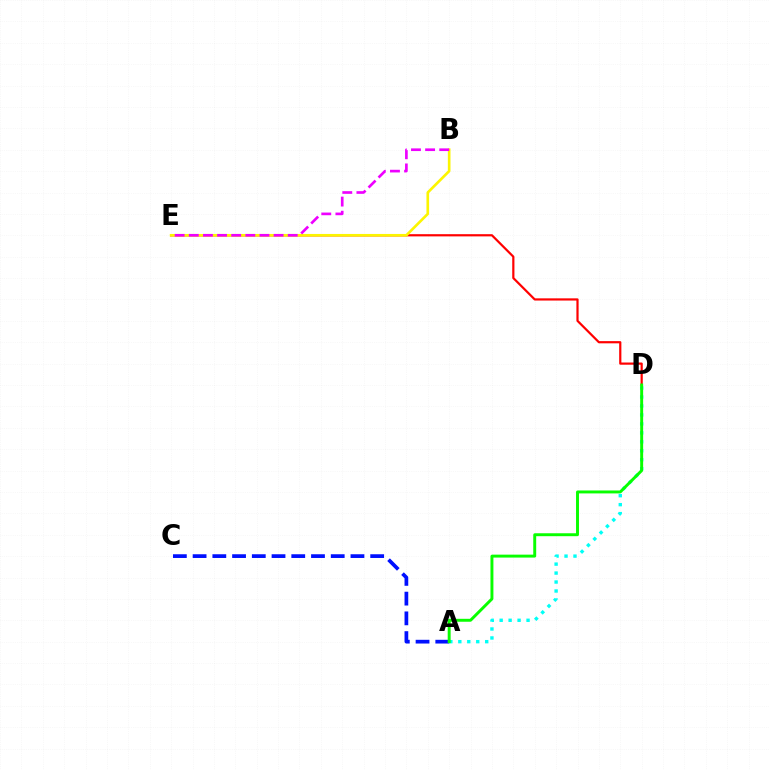{('D', 'E'): [{'color': '#ff0000', 'line_style': 'solid', 'thickness': 1.59}], ('A', 'C'): [{'color': '#0010ff', 'line_style': 'dashed', 'thickness': 2.68}], ('B', 'E'): [{'color': '#fcf500', 'line_style': 'solid', 'thickness': 1.91}, {'color': '#ee00ff', 'line_style': 'dashed', 'thickness': 1.92}], ('A', 'D'): [{'color': '#00fff6', 'line_style': 'dotted', 'thickness': 2.43}, {'color': '#08ff00', 'line_style': 'solid', 'thickness': 2.11}]}